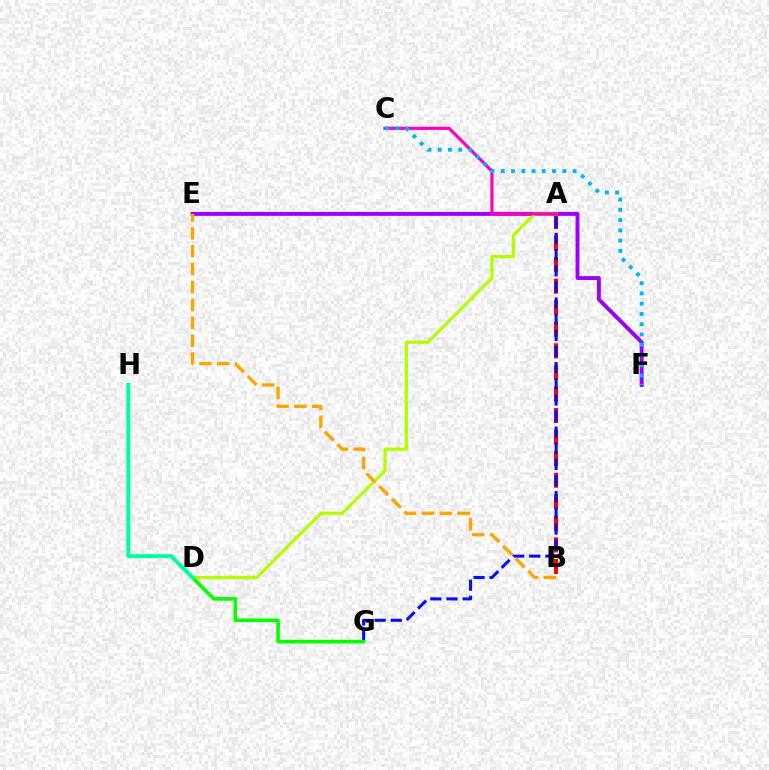{('A', 'B'): [{'color': '#ff0000', 'line_style': 'dashed', 'thickness': 2.93}], ('A', 'G'): [{'color': '#0010ff', 'line_style': 'dashed', 'thickness': 2.19}], ('E', 'F'): [{'color': '#9b00ff', 'line_style': 'solid', 'thickness': 2.82}], ('A', 'D'): [{'color': '#b3ff00', 'line_style': 'solid', 'thickness': 2.34}], ('A', 'C'): [{'color': '#ff00bd', 'line_style': 'solid', 'thickness': 2.3}], ('D', 'G'): [{'color': '#08ff00', 'line_style': 'solid', 'thickness': 2.6}], ('B', 'E'): [{'color': '#ffa500', 'line_style': 'dashed', 'thickness': 2.43}], ('C', 'F'): [{'color': '#00b5ff', 'line_style': 'dotted', 'thickness': 2.79}], ('D', 'H'): [{'color': '#00ff9d', 'line_style': 'solid', 'thickness': 2.87}]}